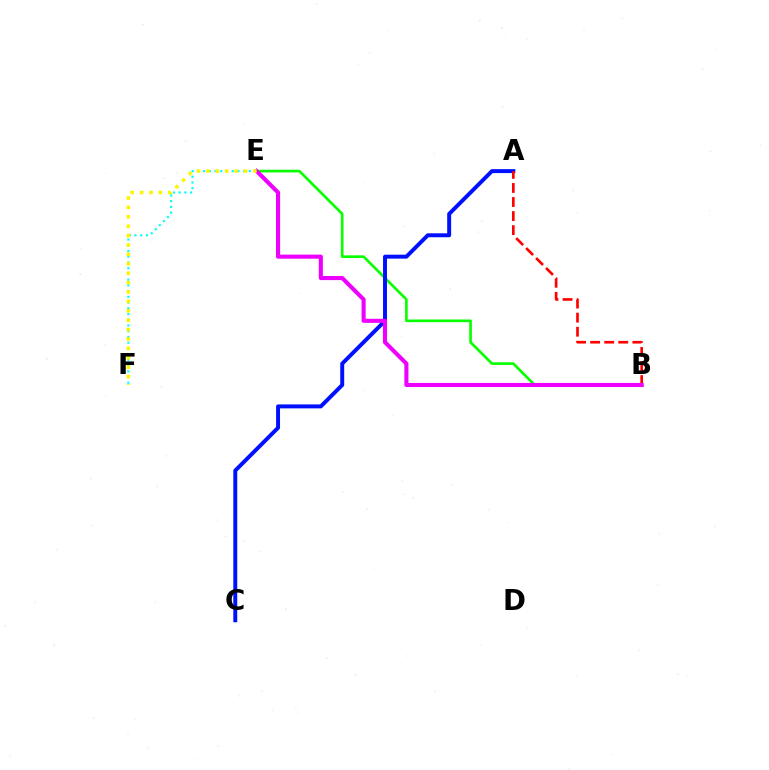{('B', 'E'): [{'color': '#08ff00', 'line_style': 'solid', 'thickness': 1.91}, {'color': '#ee00ff', 'line_style': 'solid', 'thickness': 2.95}], ('A', 'C'): [{'color': '#0010ff', 'line_style': 'solid', 'thickness': 2.84}], ('E', 'F'): [{'color': '#00fff6', 'line_style': 'dotted', 'thickness': 1.56}, {'color': '#fcf500', 'line_style': 'dotted', 'thickness': 2.55}], ('A', 'B'): [{'color': '#ff0000', 'line_style': 'dashed', 'thickness': 1.91}]}